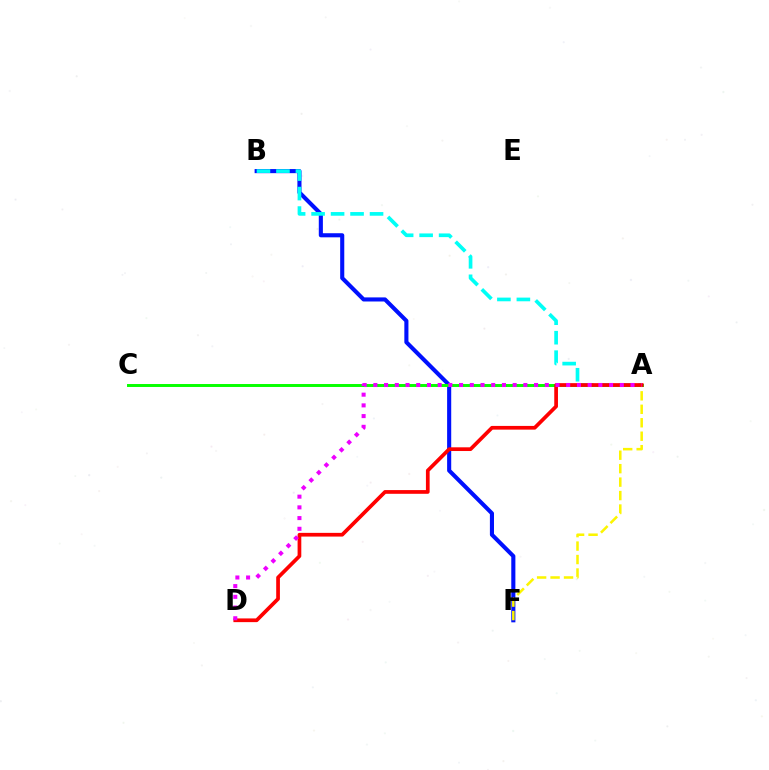{('B', 'F'): [{'color': '#0010ff', 'line_style': 'solid', 'thickness': 2.95}], ('A', 'B'): [{'color': '#00fff6', 'line_style': 'dashed', 'thickness': 2.65}], ('A', 'F'): [{'color': '#fcf500', 'line_style': 'dashed', 'thickness': 1.83}], ('A', 'C'): [{'color': '#08ff00', 'line_style': 'solid', 'thickness': 2.13}], ('A', 'D'): [{'color': '#ff0000', 'line_style': 'solid', 'thickness': 2.67}, {'color': '#ee00ff', 'line_style': 'dotted', 'thickness': 2.91}]}